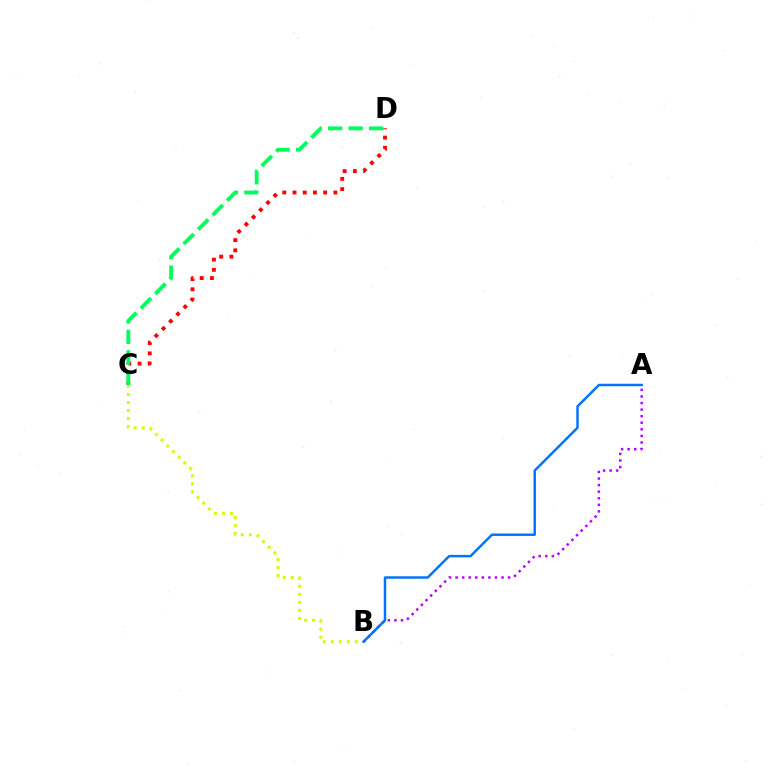{('A', 'B'): [{'color': '#b900ff', 'line_style': 'dotted', 'thickness': 1.79}, {'color': '#0074ff', 'line_style': 'solid', 'thickness': 1.78}], ('C', 'D'): [{'color': '#ff0000', 'line_style': 'dotted', 'thickness': 2.78}, {'color': '#00ff5c', 'line_style': 'dashed', 'thickness': 2.78}], ('B', 'C'): [{'color': '#d1ff00', 'line_style': 'dotted', 'thickness': 2.18}]}